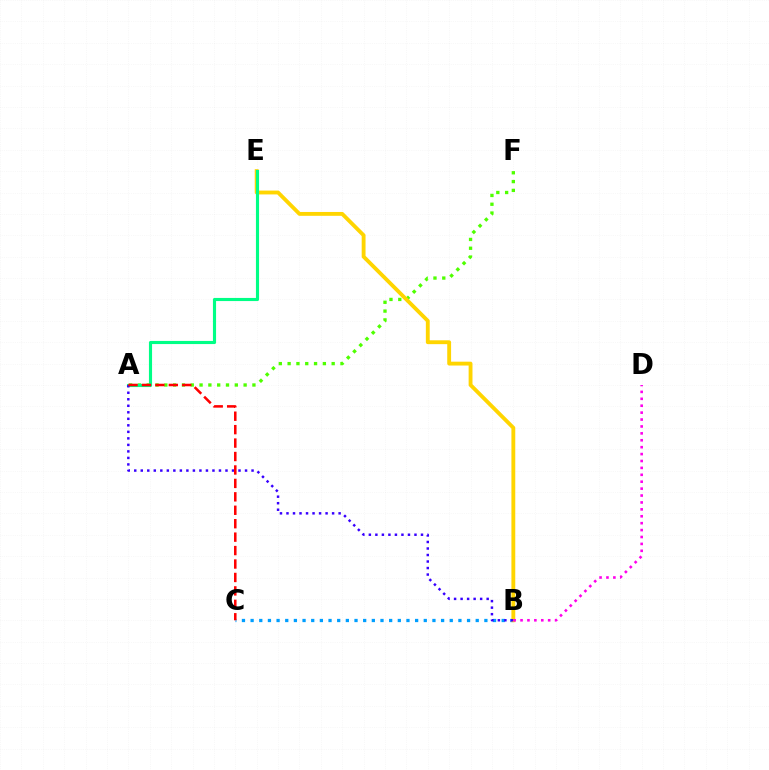{('B', 'C'): [{'color': '#009eff', 'line_style': 'dotted', 'thickness': 2.35}], ('A', 'F'): [{'color': '#4fff00', 'line_style': 'dotted', 'thickness': 2.39}], ('B', 'E'): [{'color': '#ffd500', 'line_style': 'solid', 'thickness': 2.77}], ('B', 'D'): [{'color': '#ff00ed', 'line_style': 'dotted', 'thickness': 1.88}], ('A', 'E'): [{'color': '#00ff86', 'line_style': 'solid', 'thickness': 2.25}], ('A', 'B'): [{'color': '#3700ff', 'line_style': 'dotted', 'thickness': 1.77}], ('A', 'C'): [{'color': '#ff0000', 'line_style': 'dashed', 'thickness': 1.83}]}